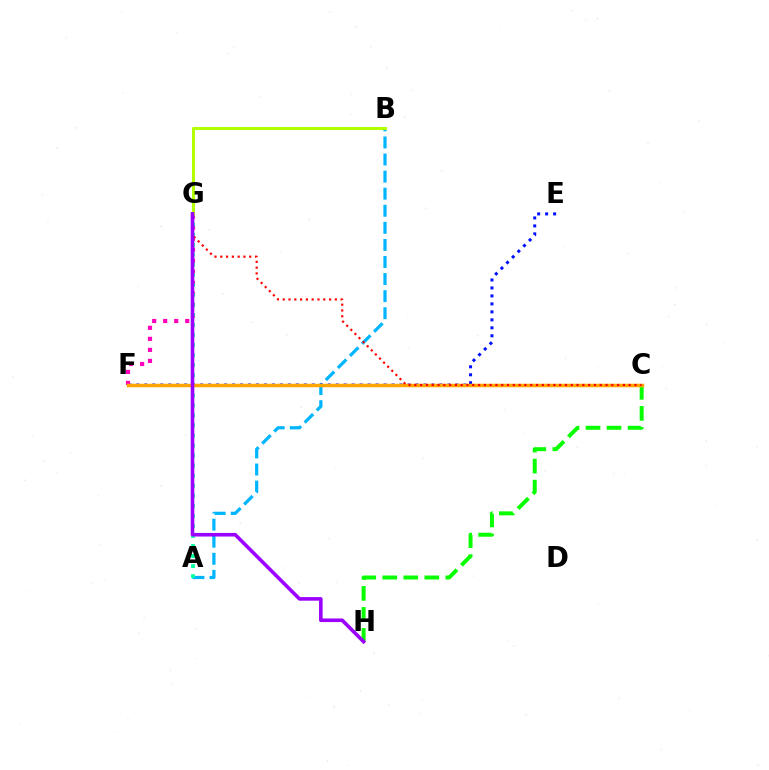{('A', 'B'): [{'color': '#00b5ff', 'line_style': 'dashed', 'thickness': 2.32}], ('C', 'H'): [{'color': '#08ff00', 'line_style': 'dashed', 'thickness': 2.86}], ('E', 'F'): [{'color': '#0010ff', 'line_style': 'dotted', 'thickness': 2.17}], ('F', 'G'): [{'color': '#ff00bd', 'line_style': 'dotted', 'thickness': 2.99}], ('A', 'G'): [{'color': '#00ff9d', 'line_style': 'dotted', 'thickness': 2.73}], ('B', 'G'): [{'color': '#b3ff00', 'line_style': 'solid', 'thickness': 2.17}], ('C', 'F'): [{'color': '#ffa500', 'line_style': 'solid', 'thickness': 2.52}], ('C', 'G'): [{'color': '#ff0000', 'line_style': 'dotted', 'thickness': 1.57}], ('G', 'H'): [{'color': '#9b00ff', 'line_style': 'solid', 'thickness': 2.59}]}